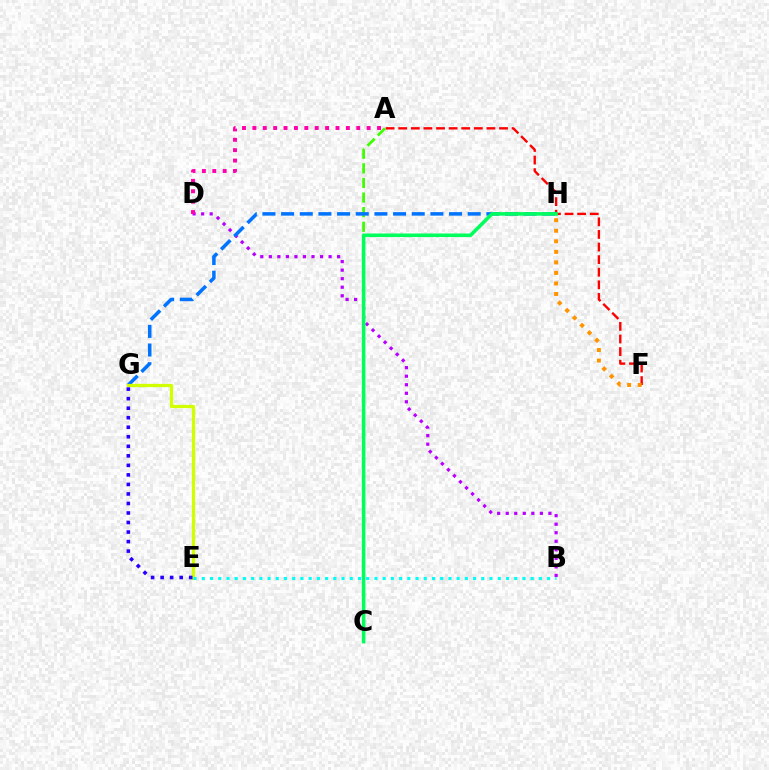{('A', 'C'): [{'color': '#3dff00', 'line_style': 'dashed', 'thickness': 1.98}], ('B', 'D'): [{'color': '#b900ff', 'line_style': 'dotted', 'thickness': 2.32}], ('G', 'H'): [{'color': '#0074ff', 'line_style': 'dashed', 'thickness': 2.53}], ('A', 'F'): [{'color': '#ff0000', 'line_style': 'dashed', 'thickness': 1.71}], ('E', 'G'): [{'color': '#d1ff00', 'line_style': 'solid', 'thickness': 2.34}, {'color': '#2500ff', 'line_style': 'dotted', 'thickness': 2.59}], ('B', 'E'): [{'color': '#00fff6', 'line_style': 'dotted', 'thickness': 2.23}], ('A', 'D'): [{'color': '#ff00ac', 'line_style': 'dotted', 'thickness': 2.82}], ('F', 'H'): [{'color': '#ff9400', 'line_style': 'dotted', 'thickness': 2.86}], ('C', 'H'): [{'color': '#00ff5c', 'line_style': 'solid', 'thickness': 2.56}]}